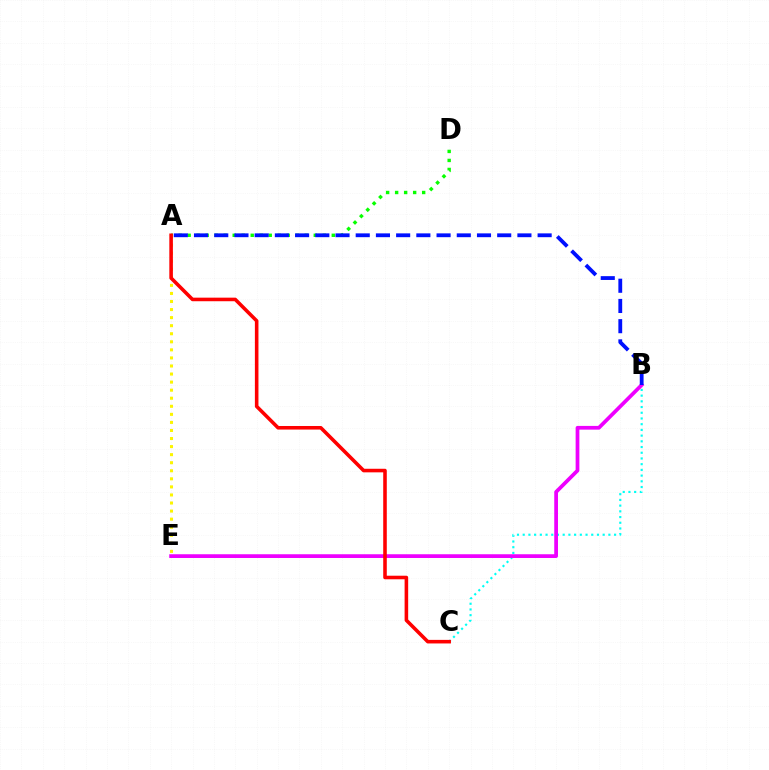{('B', 'C'): [{'color': '#00fff6', 'line_style': 'dotted', 'thickness': 1.55}], ('A', 'D'): [{'color': '#08ff00', 'line_style': 'dotted', 'thickness': 2.45}], ('A', 'E'): [{'color': '#fcf500', 'line_style': 'dotted', 'thickness': 2.19}], ('B', 'E'): [{'color': '#ee00ff', 'line_style': 'solid', 'thickness': 2.69}], ('A', 'C'): [{'color': '#ff0000', 'line_style': 'solid', 'thickness': 2.57}], ('A', 'B'): [{'color': '#0010ff', 'line_style': 'dashed', 'thickness': 2.75}]}